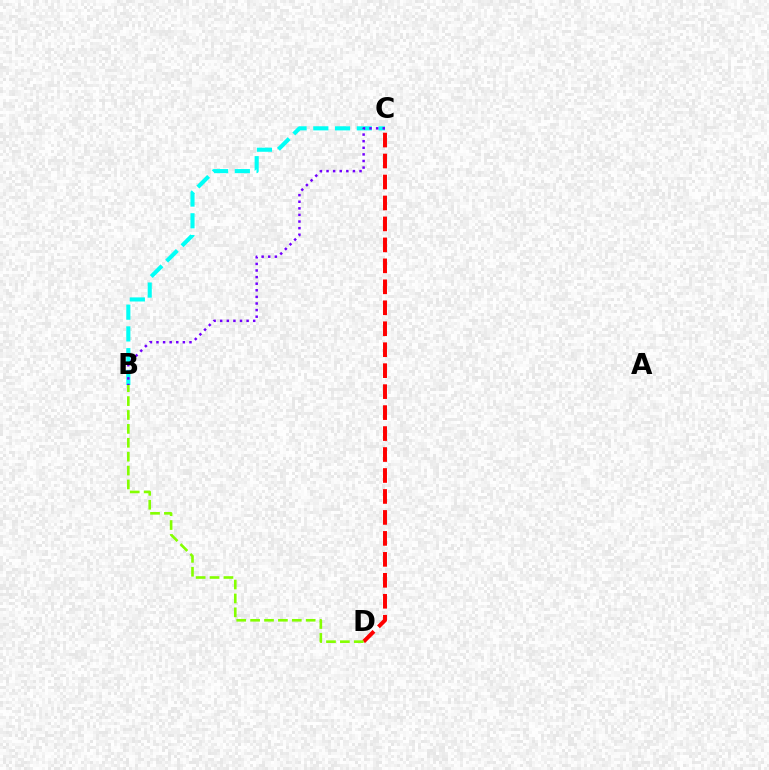{('C', 'D'): [{'color': '#ff0000', 'line_style': 'dashed', 'thickness': 2.85}], ('B', 'C'): [{'color': '#00fff6', 'line_style': 'dashed', 'thickness': 2.95}, {'color': '#7200ff', 'line_style': 'dotted', 'thickness': 1.79}], ('B', 'D'): [{'color': '#84ff00', 'line_style': 'dashed', 'thickness': 1.89}]}